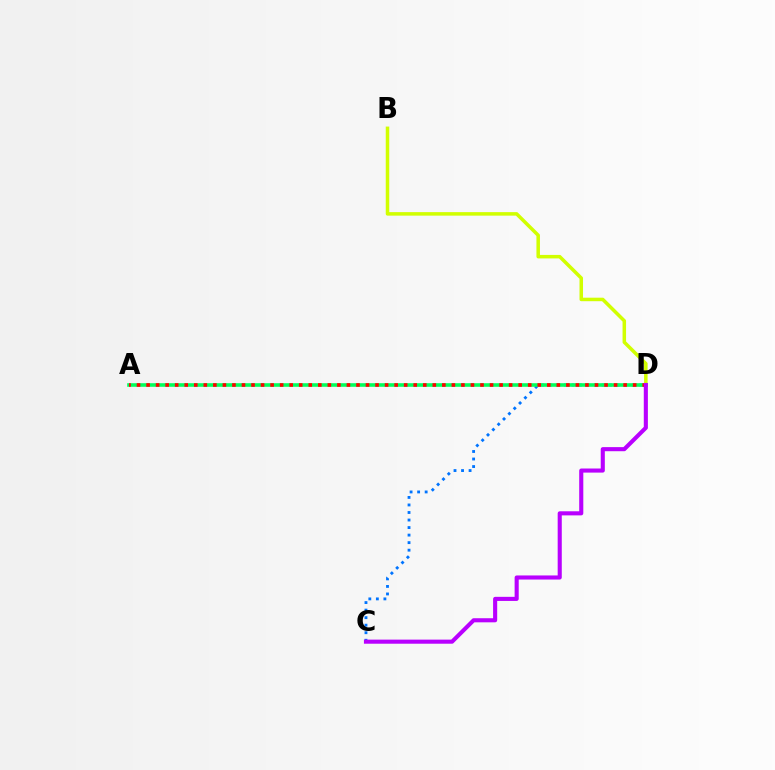{('B', 'D'): [{'color': '#d1ff00', 'line_style': 'solid', 'thickness': 2.53}], ('C', 'D'): [{'color': '#0074ff', 'line_style': 'dotted', 'thickness': 2.05}, {'color': '#b900ff', 'line_style': 'solid', 'thickness': 2.95}], ('A', 'D'): [{'color': '#00ff5c', 'line_style': 'solid', 'thickness': 2.59}, {'color': '#ff0000', 'line_style': 'dotted', 'thickness': 2.59}]}